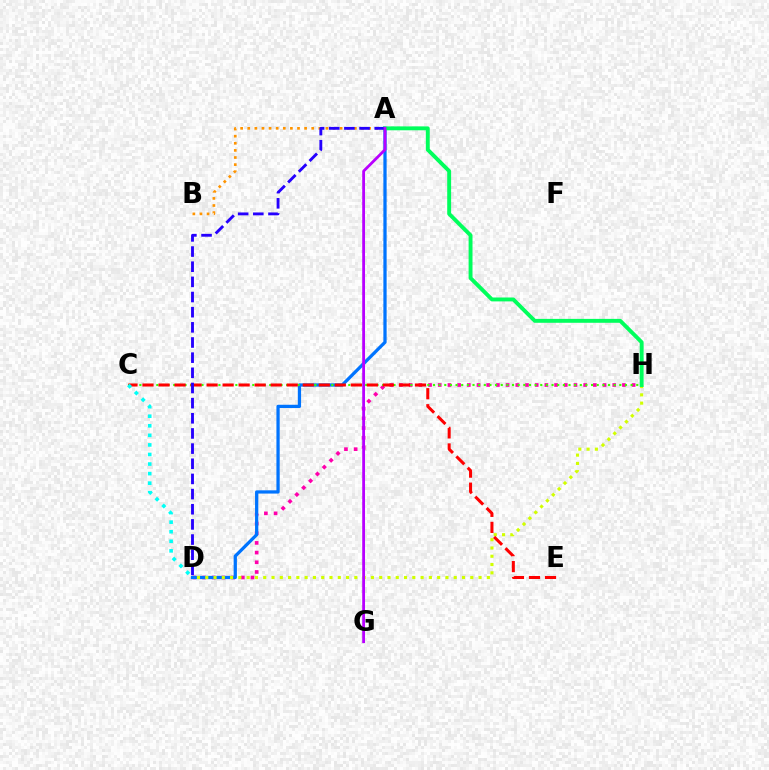{('D', 'H'): [{'color': '#ff00ac', 'line_style': 'dotted', 'thickness': 2.63}, {'color': '#d1ff00', 'line_style': 'dotted', 'thickness': 2.25}], ('A', 'B'): [{'color': '#ff9400', 'line_style': 'dotted', 'thickness': 1.93}], ('A', 'D'): [{'color': '#0074ff', 'line_style': 'solid', 'thickness': 2.34}, {'color': '#2500ff', 'line_style': 'dashed', 'thickness': 2.06}], ('C', 'H'): [{'color': '#3dff00', 'line_style': 'dotted', 'thickness': 1.53}], ('A', 'H'): [{'color': '#00ff5c', 'line_style': 'solid', 'thickness': 2.81}], ('C', 'E'): [{'color': '#ff0000', 'line_style': 'dashed', 'thickness': 2.18}], ('C', 'D'): [{'color': '#00fff6', 'line_style': 'dotted', 'thickness': 2.6}], ('A', 'G'): [{'color': '#b900ff', 'line_style': 'solid', 'thickness': 2.02}]}